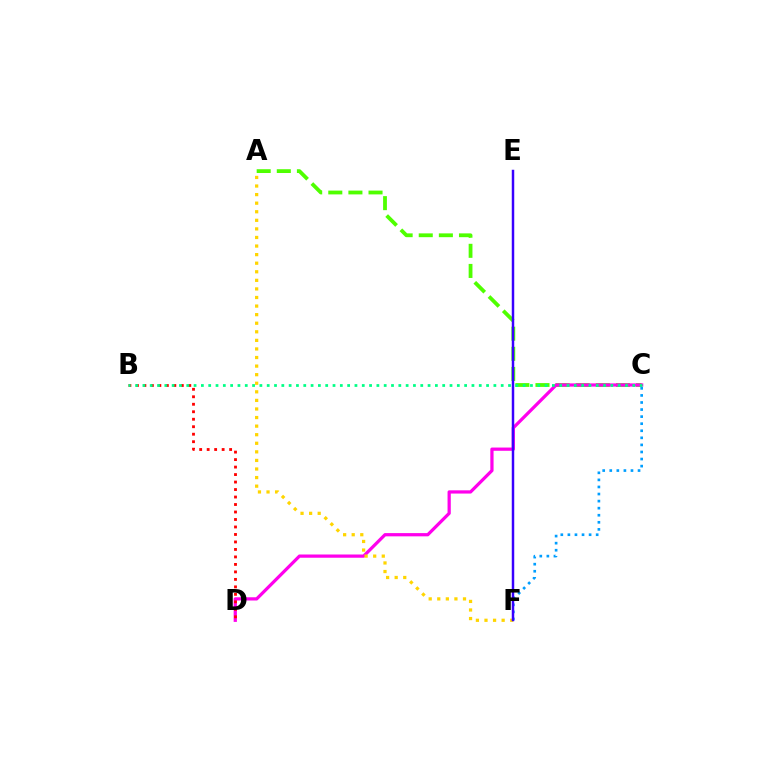{('A', 'C'): [{'color': '#4fff00', 'line_style': 'dashed', 'thickness': 2.73}], ('C', 'D'): [{'color': '#ff00ed', 'line_style': 'solid', 'thickness': 2.33}], ('A', 'F'): [{'color': '#ffd500', 'line_style': 'dotted', 'thickness': 2.33}], ('B', 'D'): [{'color': '#ff0000', 'line_style': 'dotted', 'thickness': 2.03}], ('C', 'F'): [{'color': '#009eff', 'line_style': 'dotted', 'thickness': 1.92}], ('E', 'F'): [{'color': '#3700ff', 'line_style': 'solid', 'thickness': 1.78}], ('B', 'C'): [{'color': '#00ff86', 'line_style': 'dotted', 'thickness': 1.99}]}